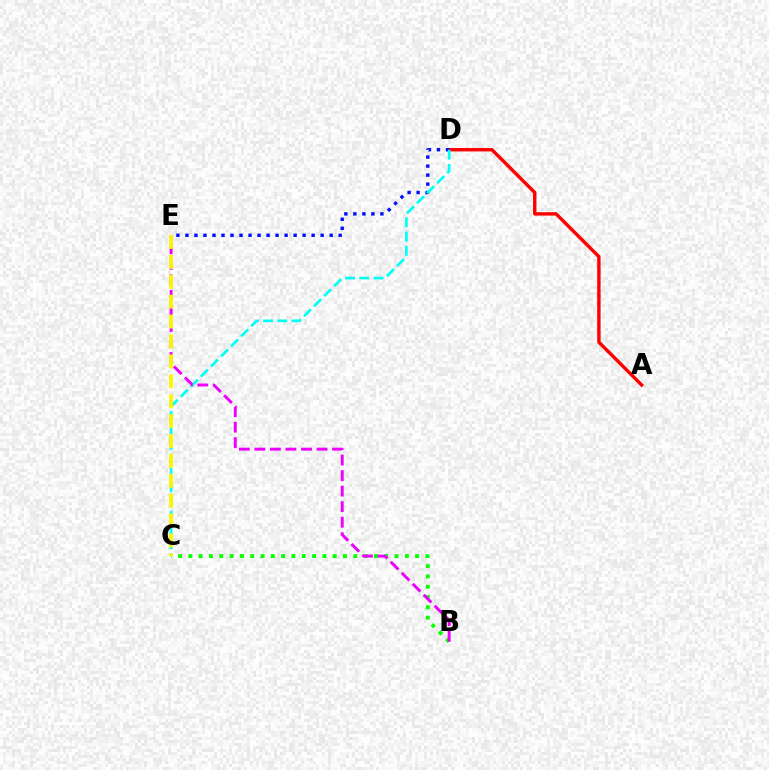{('A', 'D'): [{'color': '#ff0000', 'line_style': 'solid', 'thickness': 2.45}], ('D', 'E'): [{'color': '#0010ff', 'line_style': 'dotted', 'thickness': 2.45}], ('B', 'C'): [{'color': '#08ff00', 'line_style': 'dotted', 'thickness': 2.8}], ('C', 'D'): [{'color': '#00fff6', 'line_style': 'dashed', 'thickness': 1.93}], ('B', 'E'): [{'color': '#ee00ff', 'line_style': 'dashed', 'thickness': 2.11}], ('C', 'E'): [{'color': '#fcf500', 'line_style': 'dashed', 'thickness': 2.7}]}